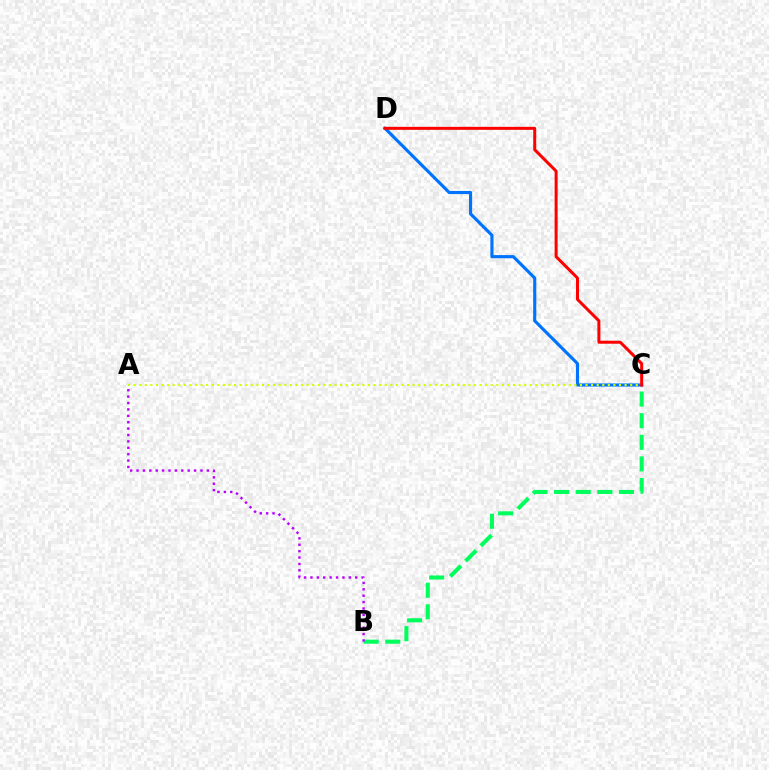{('C', 'D'): [{'color': '#0074ff', 'line_style': 'solid', 'thickness': 2.26}, {'color': '#ff0000', 'line_style': 'solid', 'thickness': 2.16}], ('A', 'C'): [{'color': '#d1ff00', 'line_style': 'dotted', 'thickness': 1.52}], ('B', 'C'): [{'color': '#00ff5c', 'line_style': 'dashed', 'thickness': 2.94}], ('A', 'B'): [{'color': '#b900ff', 'line_style': 'dotted', 'thickness': 1.74}]}